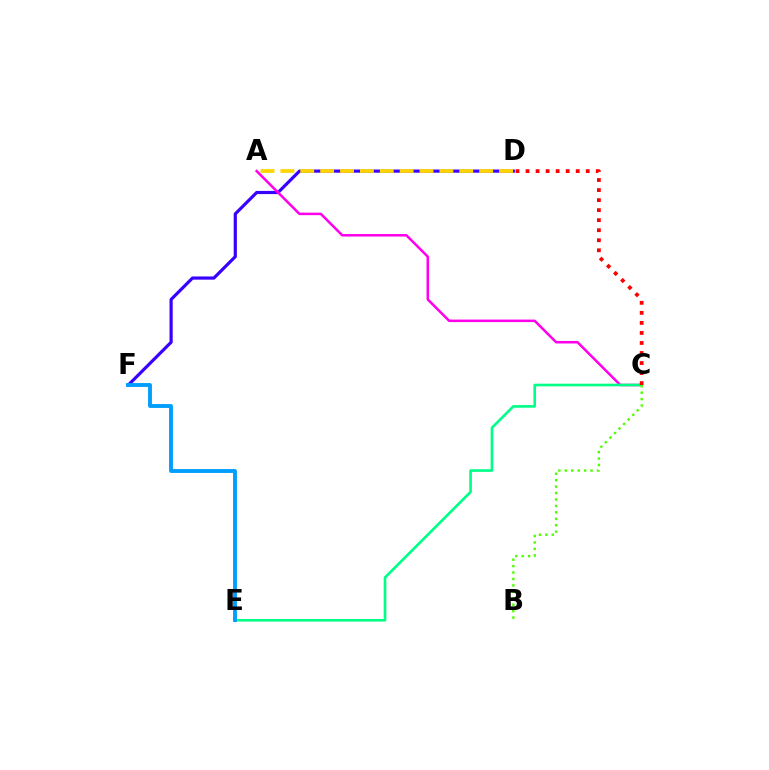{('D', 'F'): [{'color': '#3700ff', 'line_style': 'solid', 'thickness': 2.29}], ('A', 'C'): [{'color': '#ff00ed', 'line_style': 'solid', 'thickness': 1.82}], ('C', 'E'): [{'color': '#00ff86', 'line_style': 'solid', 'thickness': 1.9}], ('E', 'F'): [{'color': '#009eff', 'line_style': 'solid', 'thickness': 2.79}], ('A', 'D'): [{'color': '#ffd500', 'line_style': 'dashed', 'thickness': 2.7}], ('C', 'D'): [{'color': '#ff0000', 'line_style': 'dotted', 'thickness': 2.73}], ('B', 'C'): [{'color': '#4fff00', 'line_style': 'dotted', 'thickness': 1.75}]}